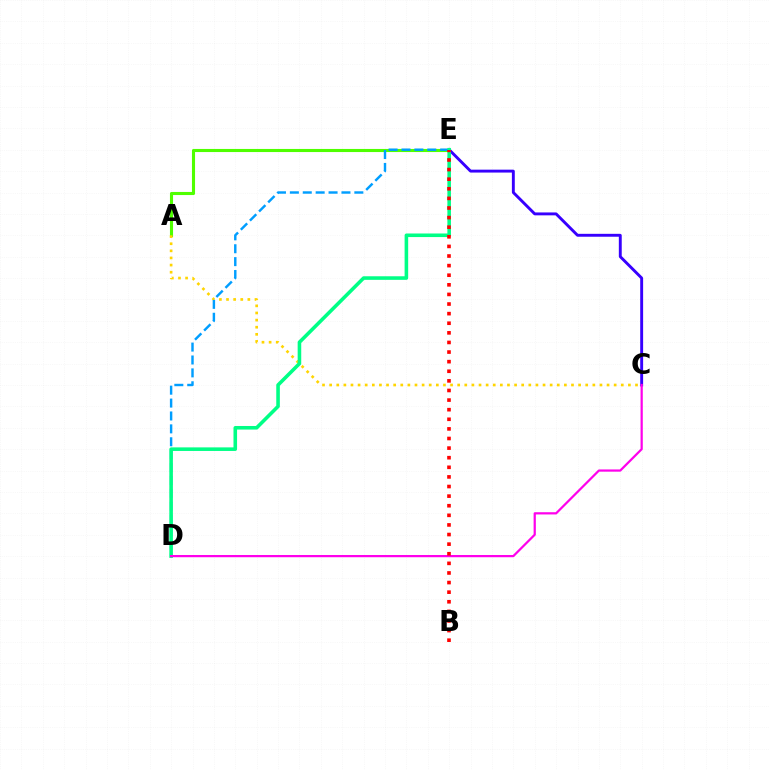{('A', 'E'): [{'color': '#4fff00', 'line_style': 'solid', 'thickness': 2.23}], ('A', 'C'): [{'color': '#ffd500', 'line_style': 'dotted', 'thickness': 1.93}], ('C', 'E'): [{'color': '#3700ff', 'line_style': 'solid', 'thickness': 2.09}], ('D', 'E'): [{'color': '#009eff', 'line_style': 'dashed', 'thickness': 1.75}, {'color': '#00ff86', 'line_style': 'solid', 'thickness': 2.58}], ('C', 'D'): [{'color': '#ff00ed', 'line_style': 'solid', 'thickness': 1.6}], ('B', 'E'): [{'color': '#ff0000', 'line_style': 'dotted', 'thickness': 2.61}]}